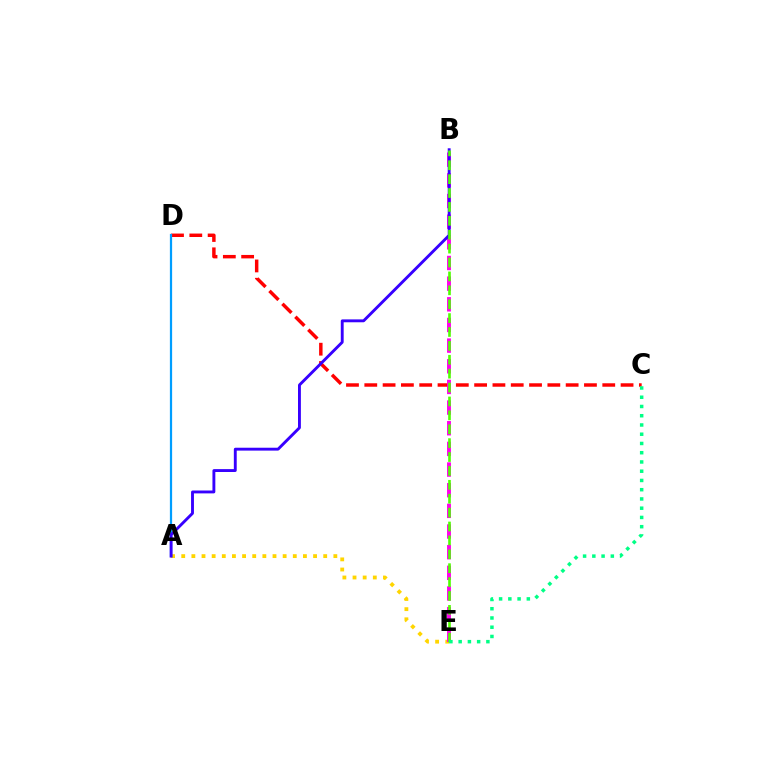{('C', 'D'): [{'color': '#ff0000', 'line_style': 'dashed', 'thickness': 2.49}], ('A', 'E'): [{'color': '#ffd500', 'line_style': 'dotted', 'thickness': 2.76}], ('A', 'D'): [{'color': '#009eff', 'line_style': 'solid', 'thickness': 1.61}], ('B', 'E'): [{'color': '#ff00ed', 'line_style': 'dashed', 'thickness': 2.81}, {'color': '#4fff00', 'line_style': 'dashed', 'thickness': 1.89}], ('A', 'B'): [{'color': '#3700ff', 'line_style': 'solid', 'thickness': 2.08}], ('C', 'E'): [{'color': '#00ff86', 'line_style': 'dotted', 'thickness': 2.51}]}